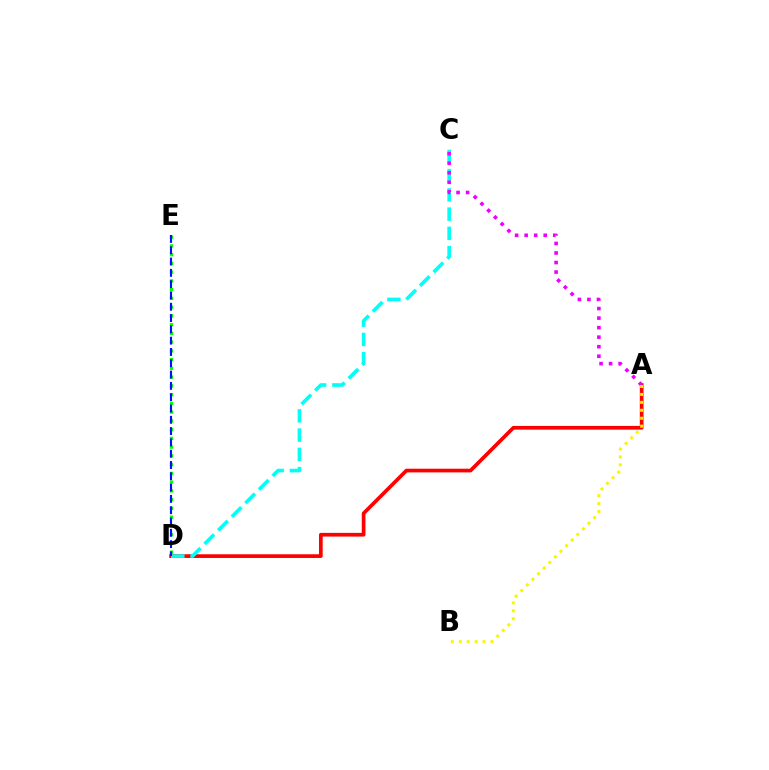{('A', 'D'): [{'color': '#ff0000', 'line_style': 'solid', 'thickness': 2.67}], ('C', 'D'): [{'color': '#00fff6', 'line_style': 'dashed', 'thickness': 2.62}], ('A', 'C'): [{'color': '#ee00ff', 'line_style': 'dotted', 'thickness': 2.59}], ('D', 'E'): [{'color': '#08ff00', 'line_style': 'dotted', 'thickness': 2.38}, {'color': '#0010ff', 'line_style': 'dashed', 'thickness': 1.54}], ('A', 'B'): [{'color': '#fcf500', 'line_style': 'dotted', 'thickness': 2.15}]}